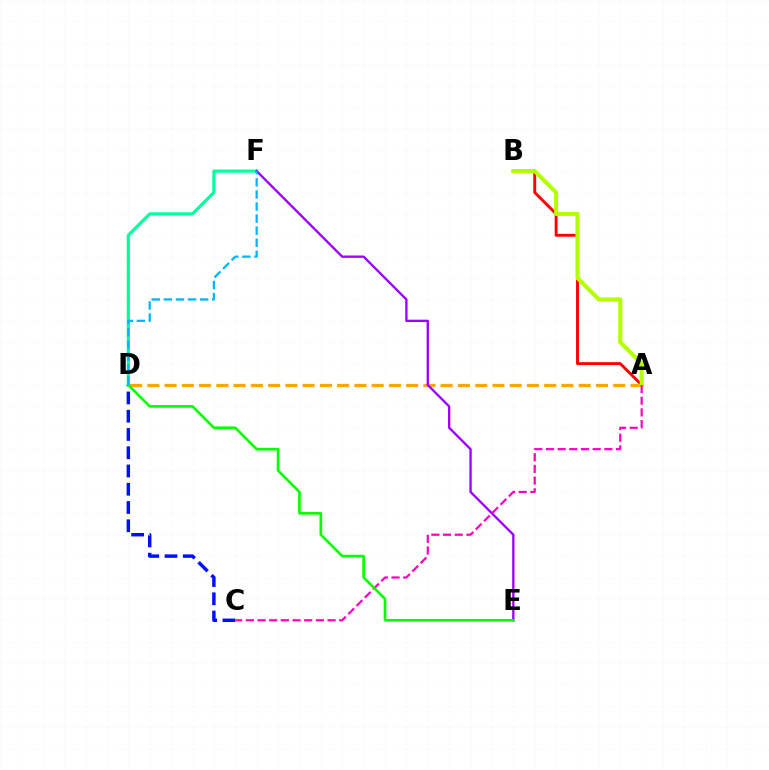{('A', 'B'): [{'color': '#ff0000', 'line_style': 'solid', 'thickness': 2.09}, {'color': '#b3ff00', 'line_style': 'solid', 'thickness': 2.95}], ('D', 'F'): [{'color': '#00ff9d', 'line_style': 'solid', 'thickness': 2.28}, {'color': '#00b5ff', 'line_style': 'dashed', 'thickness': 1.64}], ('A', 'D'): [{'color': '#ffa500', 'line_style': 'dashed', 'thickness': 2.34}], ('C', 'D'): [{'color': '#0010ff', 'line_style': 'dashed', 'thickness': 2.48}], ('E', 'F'): [{'color': '#9b00ff', 'line_style': 'solid', 'thickness': 1.67}], ('A', 'C'): [{'color': '#ff00bd', 'line_style': 'dashed', 'thickness': 1.59}], ('D', 'E'): [{'color': '#08ff00', 'line_style': 'solid', 'thickness': 1.91}]}